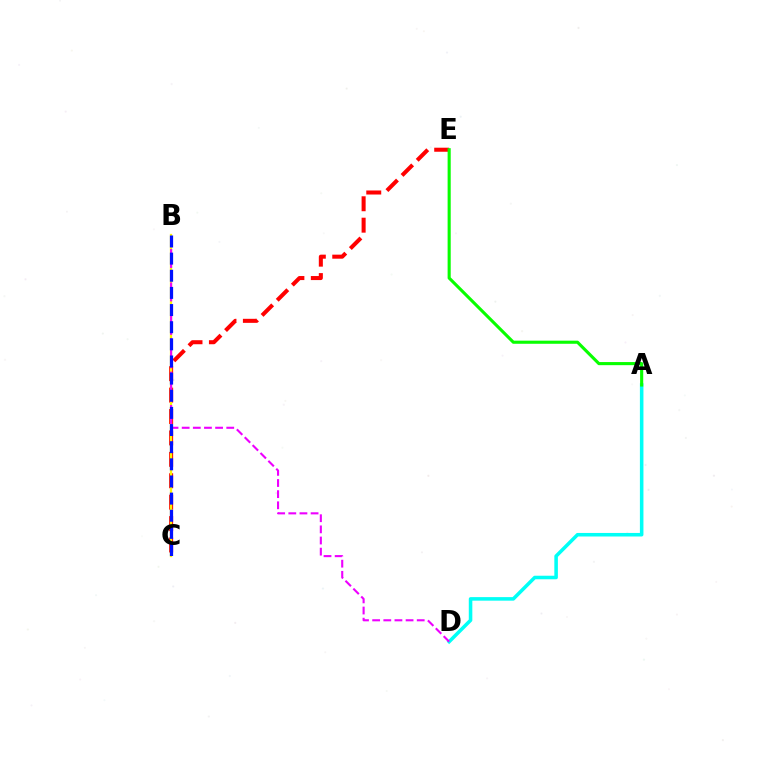{('C', 'E'): [{'color': '#ff0000', 'line_style': 'dashed', 'thickness': 2.91}], ('B', 'C'): [{'color': '#fcf500', 'line_style': 'solid', 'thickness': 1.63}, {'color': '#0010ff', 'line_style': 'dashed', 'thickness': 2.33}], ('A', 'D'): [{'color': '#00fff6', 'line_style': 'solid', 'thickness': 2.55}], ('B', 'D'): [{'color': '#ee00ff', 'line_style': 'dashed', 'thickness': 1.51}], ('A', 'E'): [{'color': '#08ff00', 'line_style': 'solid', 'thickness': 2.24}]}